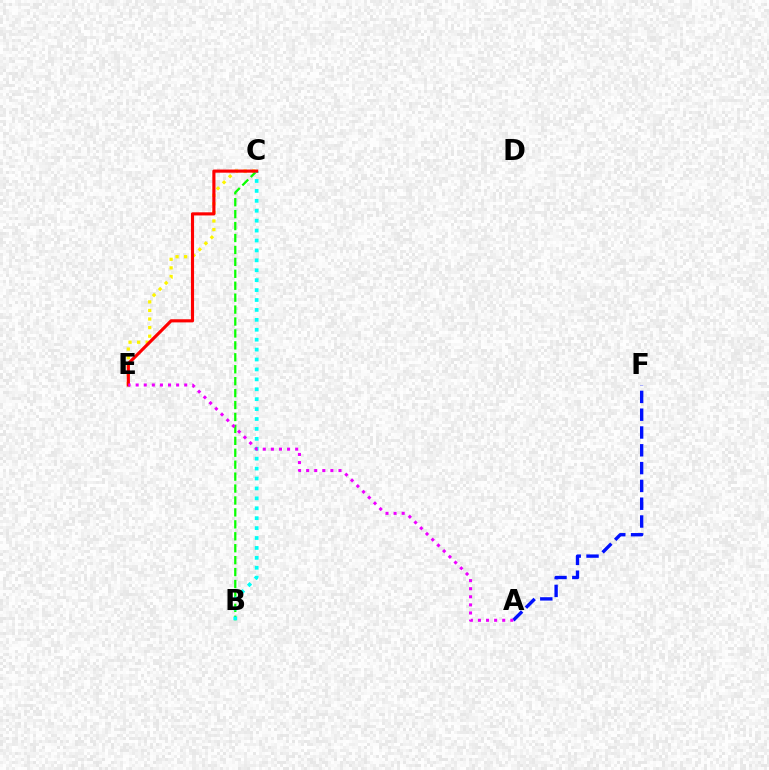{('C', 'E'): [{'color': '#fcf500', 'line_style': 'dotted', 'thickness': 2.33}, {'color': '#ff0000', 'line_style': 'solid', 'thickness': 2.26}], ('B', 'C'): [{'color': '#08ff00', 'line_style': 'dashed', 'thickness': 1.62}, {'color': '#00fff6', 'line_style': 'dotted', 'thickness': 2.69}], ('A', 'F'): [{'color': '#0010ff', 'line_style': 'dashed', 'thickness': 2.42}], ('A', 'E'): [{'color': '#ee00ff', 'line_style': 'dotted', 'thickness': 2.2}]}